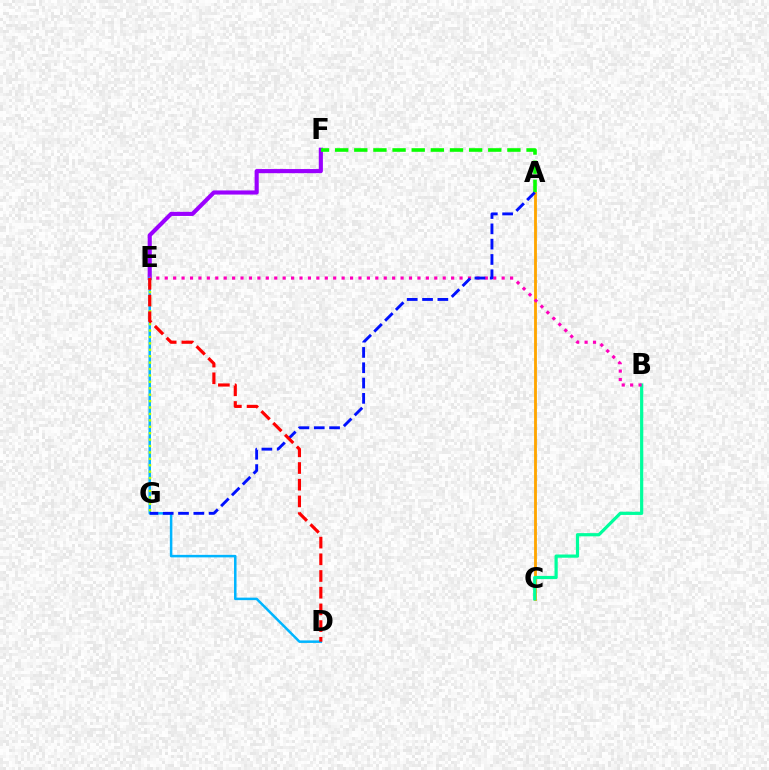{('E', 'F'): [{'color': '#9b00ff', 'line_style': 'solid', 'thickness': 2.97}], ('D', 'E'): [{'color': '#00b5ff', 'line_style': 'solid', 'thickness': 1.81}, {'color': '#ff0000', 'line_style': 'dashed', 'thickness': 2.27}], ('A', 'F'): [{'color': '#08ff00', 'line_style': 'dashed', 'thickness': 2.6}], ('A', 'C'): [{'color': '#ffa500', 'line_style': 'solid', 'thickness': 2.04}], ('E', 'G'): [{'color': '#b3ff00', 'line_style': 'dotted', 'thickness': 1.74}], ('B', 'C'): [{'color': '#00ff9d', 'line_style': 'solid', 'thickness': 2.31}], ('B', 'E'): [{'color': '#ff00bd', 'line_style': 'dotted', 'thickness': 2.29}], ('A', 'G'): [{'color': '#0010ff', 'line_style': 'dashed', 'thickness': 2.08}]}